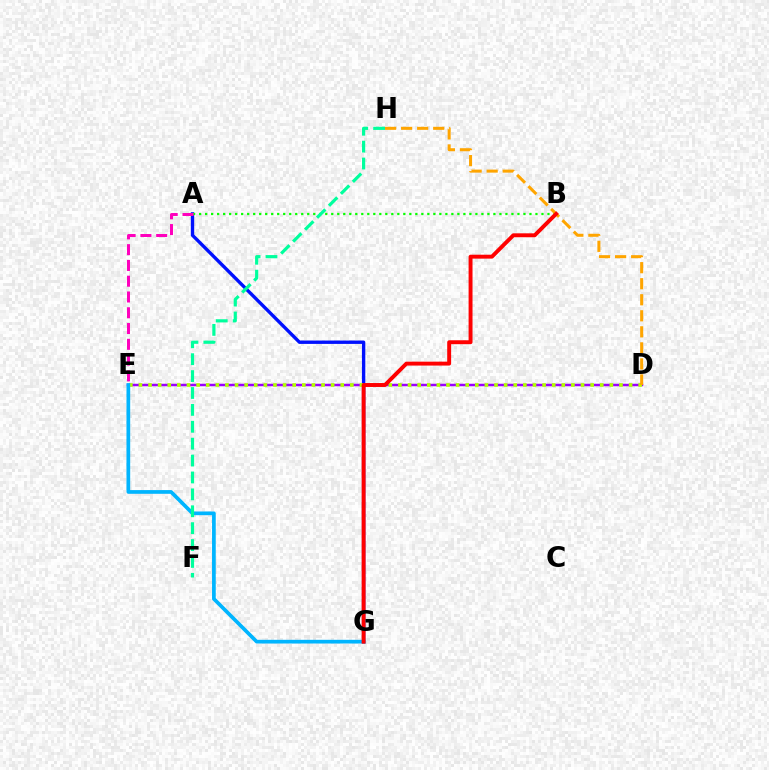{('A', 'G'): [{'color': '#0010ff', 'line_style': 'solid', 'thickness': 2.42}], ('D', 'E'): [{'color': '#9b00ff', 'line_style': 'solid', 'thickness': 1.79}, {'color': '#b3ff00', 'line_style': 'dotted', 'thickness': 2.61}], ('A', 'B'): [{'color': '#08ff00', 'line_style': 'dotted', 'thickness': 1.63}], ('E', 'G'): [{'color': '#00b5ff', 'line_style': 'solid', 'thickness': 2.67}], ('D', 'H'): [{'color': '#ffa500', 'line_style': 'dashed', 'thickness': 2.18}], ('B', 'G'): [{'color': '#ff0000', 'line_style': 'solid', 'thickness': 2.82}], ('A', 'E'): [{'color': '#ff00bd', 'line_style': 'dashed', 'thickness': 2.14}], ('F', 'H'): [{'color': '#00ff9d', 'line_style': 'dashed', 'thickness': 2.3}]}